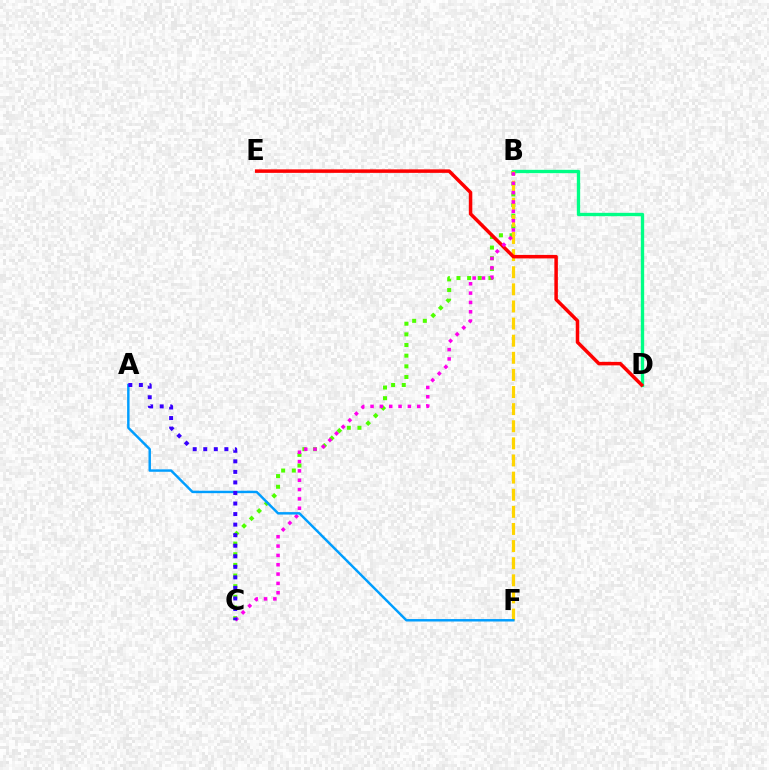{('B', 'D'): [{'color': '#00ff86', 'line_style': 'solid', 'thickness': 2.41}], ('B', 'C'): [{'color': '#4fff00', 'line_style': 'dotted', 'thickness': 2.89}, {'color': '#ff00ed', 'line_style': 'dotted', 'thickness': 2.54}], ('B', 'F'): [{'color': '#ffd500', 'line_style': 'dashed', 'thickness': 2.33}], ('D', 'E'): [{'color': '#ff0000', 'line_style': 'solid', 'thickness': 2.52}], ('A', 'F'): [{'color': '#009eff', 'line_style': 'solid', 'thickness': 1.76}], ('A', 'C'): [{'color': '#3700ff', 'line_style': 'dotted', 'thickness': 2.87}]}